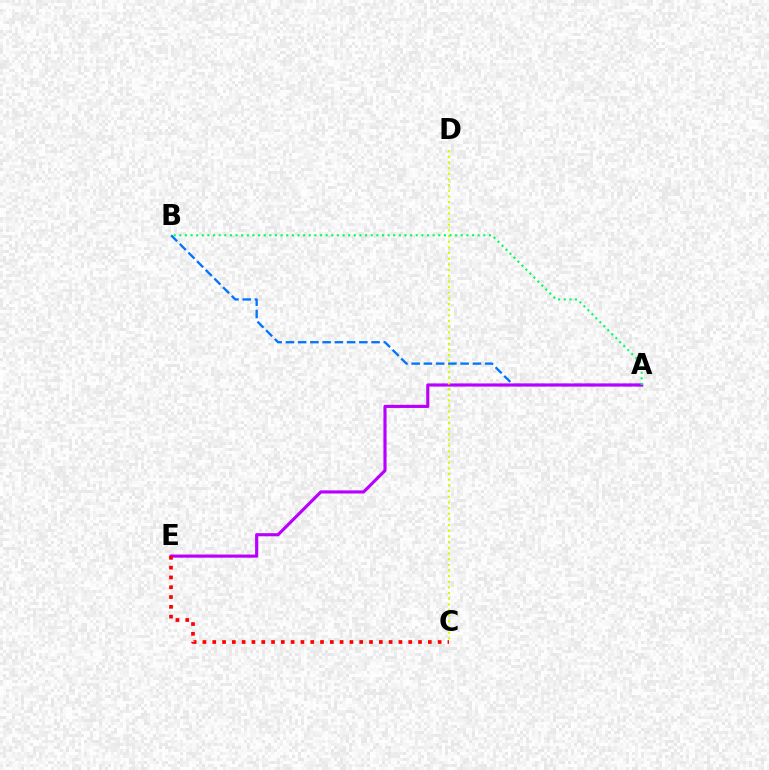{('A', 'B'): [{'color': '#0074ff', 'line_style': 'dashed', 'thickness': 1.66}, {'color': '#00ff5c', 'line_style': 'dotted', 'thickness': 1.53}], ('A', 'E'): [{'color': '#b900ff', 'line_style': 'solid', 'thickness': 2.26}], ('C', 'E'): [{'color': '#ff0000', 'line_style': 'dotted', 'thickness': 2.66}], ('C', 'D'): [{'color': '#d1ff00', 'line_style': 'dotted', 'thickness': 1.54}]}